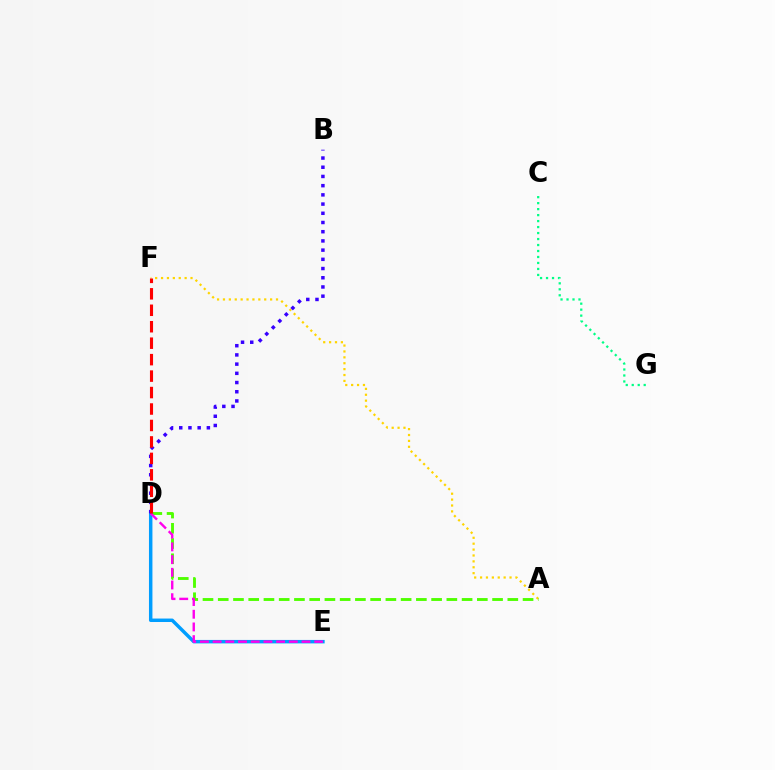{('A', 'F'): [{'color': '#ffd500', 'line_style': 'dotted', 'thickness': 1.6}], ('D', 'E'): [{'color': '#009eff', 'line_style': 'solid', 'thickness': 2.49}, {'color': '#ff00ed', 'line_style': 'dashed', 'thickness': 1.72}], ('A', 'D'): [{'color': '#4fff00', 'line_style': 'dashed', 'thickness': 2.07}], ('C', 'G'): [{'color': '#00ff86', 'line_style': 'dotted', 'thickness': 1.63}], ('B', 'D'): [{'color': '#3700ff', 'line_style': 'dotted', 'thickness': 2.5}], ('D', 'F'): [{'color': '#ff0000', 'line_style': 'dashed', 'thickness': 2.24}]}